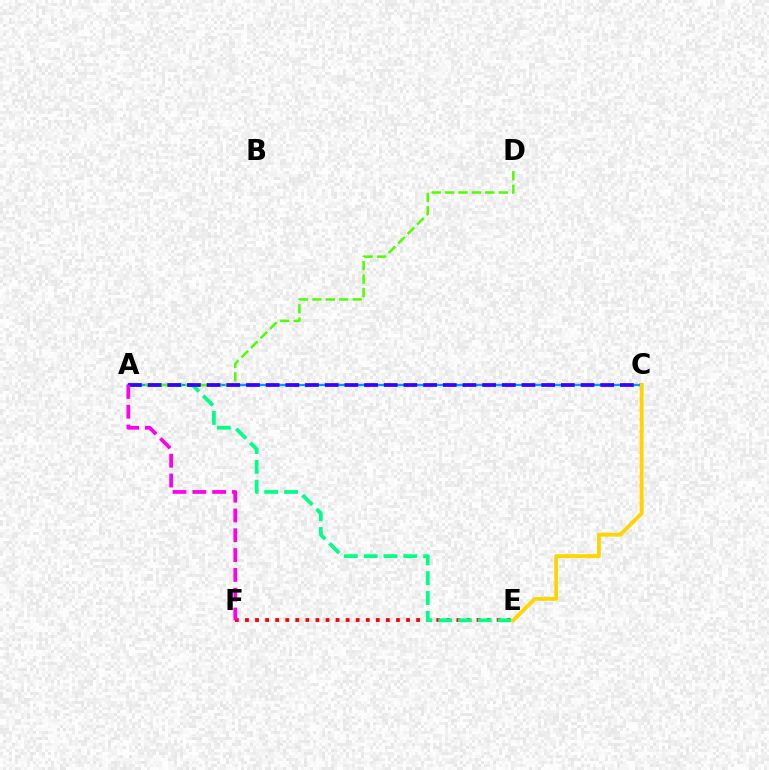{('A', 'C'): [{'color': '#009eff', 'line_style': 'solid', 'thickness': 1.66}, {'color': '#3700ff', 'line_style': 'dashed', 'thickness': 2.67}], ('A', 'D'): [{'color': '#4fff00', 'line_style': 'dashed', 'thickness': 1.82}], ('E', 'F'): [{'color': '#ff0000', 'line_style': 'dotted', 'thickness': 2.74}], ('A', 'E'): [{'color': '#00ff86', 'line_style': 'dashed', 'thickness': 2.69}], ('A', 'F'): [{'color': '#ff00ed', 'line_style': 'dashed', 'thickness': 2.69}], ('C', 'E'): [{'color': '#ffd500', 'line_style': 'solid', 'thickness': 2.75}]}